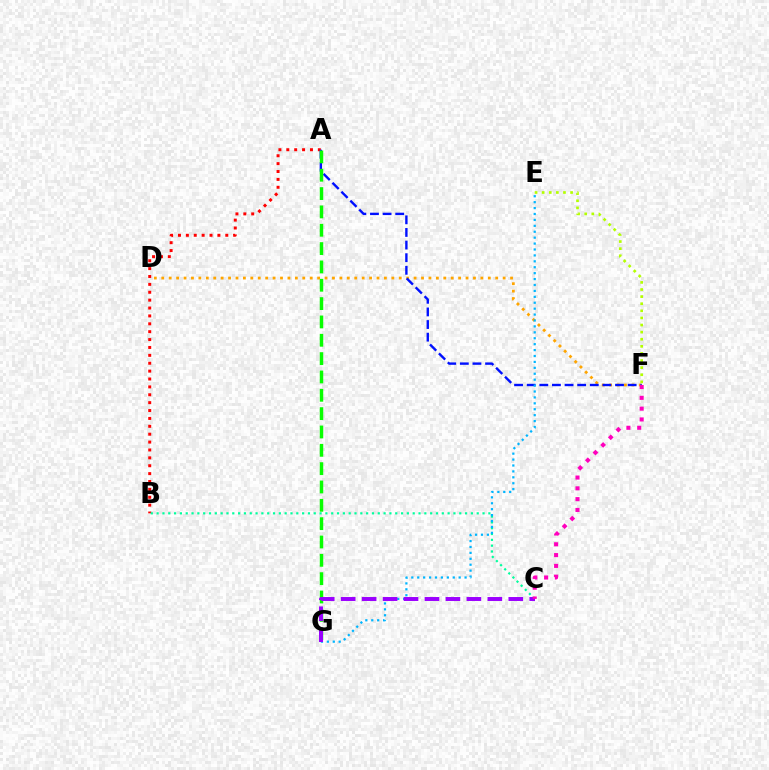{('D', 'F'): [{'color': '#ffa500', 'line_style': 'dotted', 'thickness': 2.02}], ('A', 'B'): [{'color': '#ff0000', 'line_style': 'dotted', 'thickness': 2.14}], ('B', 'C'): [{'color': '#00ff9d', 'line_style': 'dotted', 'thickness': 1.58}], ('A', 'F'): [{'color': '#0010ff', 'line_style': 'dashed', 'thickness': 1.71}], ('E', 'G'): [{'color': '#00b5ff', 'line_style': 'dotted', 'thickness': 1.61}], ('A', 'G'): [{'color': '#08ff00', 'line_style': 'dashed', 'thickness': 2.49}], ('C', 'G'): [{'color': '#9b00ff', 'line_style': 'dashed', 'thickness': 2.85}], ('C', 'F'): [{'color': '#ff00bd', 'line_style': 'dotted', 'thickness': 2.93}], ('E', 'F'): [{'color': '#b3ff00', 'line_style': 'dotted', 'thickness': 1.93}]}